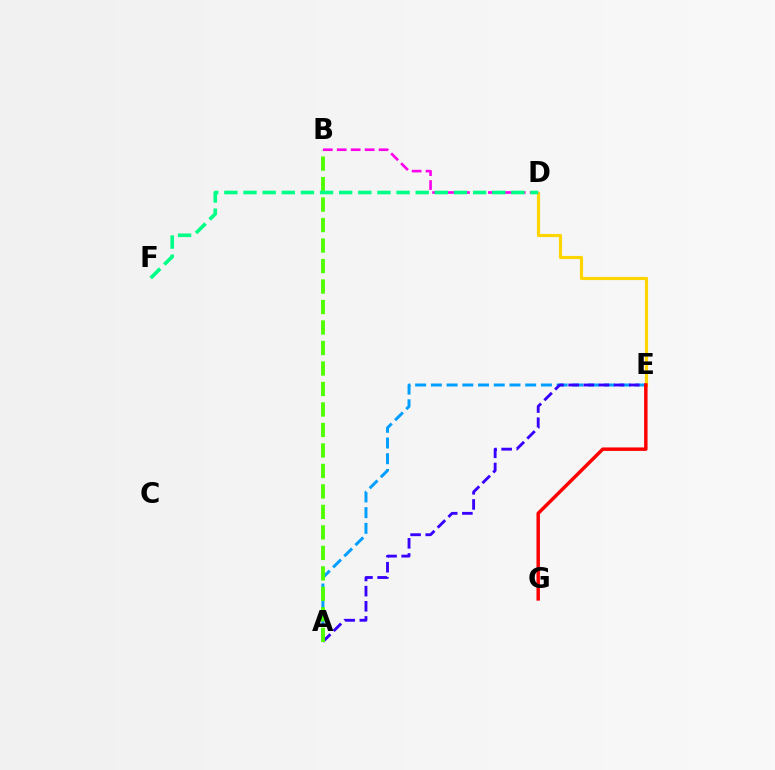{('A', 'E'): [{'color': '#009eff', 'line_style': 'dashed', 'thickness': 2.14}, {'color': '#3700ff', 'line_style': 'dashed', 'thickness': 2.06}], ('D', 'E'): [{'color': '#ffd500', 'line_style': 'solid', 'thickness': 2.26}], ('A', 'B'): [{'color': '#4fff00', 'line_style': 'dashed', 'thickness': 2.78}], ('B', 'D'): [{'color': '#ff00ed', 'line_style': 'dashed', 'thickness': 1.89}], ('E', 'G'): [{'color': '#ff0000', 'line_style': 'solid', 'thickness': 2.49}], ('D', 'F'): [{'color': '#00ff86', 'line_style': 'dashed', 'thickness': 2.6}]}